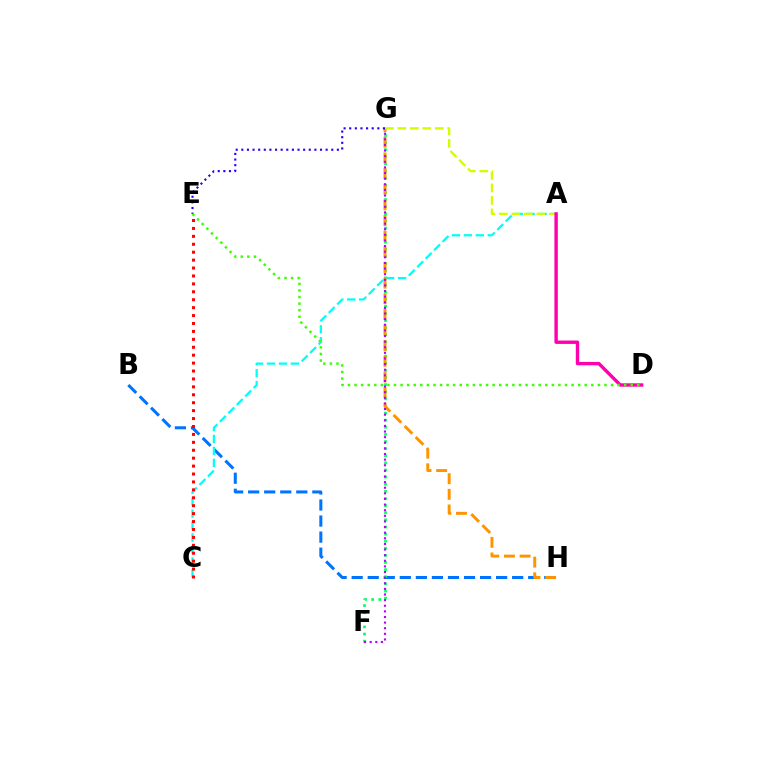{('B', 'H'): [{'color': '#0074ff', 'line_style': 'dashed', 'thickness': 2.18}], ('F', 'G'): [{'color': '#00ff5c', 'line_style': 'dotted', 'thickness': 1.93}, {'color': '#b900ff', 'line_style': 'dotted', 'thickness': 1.53}], ('A', 'C'): [{'color': '#00fff6', 'line_style': 'dashed', 'thickness': 1.62}], ('G', 'H'): [{'color': '#ff9400', 'line_style': 'dashed', 'thickness': 2.13}], ('C', 'E'): [{'color': '#ff0000', 'line_style': 'dotted', 'thickness': 2.15}], ('E', 'G'): [{'color': '#2500ff', 'line_style': 'dotted', 'thickness': 1.53}], ('A', 'G'): [{'color': '#d1ff00', 'line_style': 'dashed', 'thickness': 1.69}], ('A', 'D'): [{'color': '#ff00ac', 'line_style': 'solid', 'thickness': 2.44}], ('D', 'E'): [{'color': '#3dff00', 'line_style': 'dotted', 'thickness': 1.79}]}